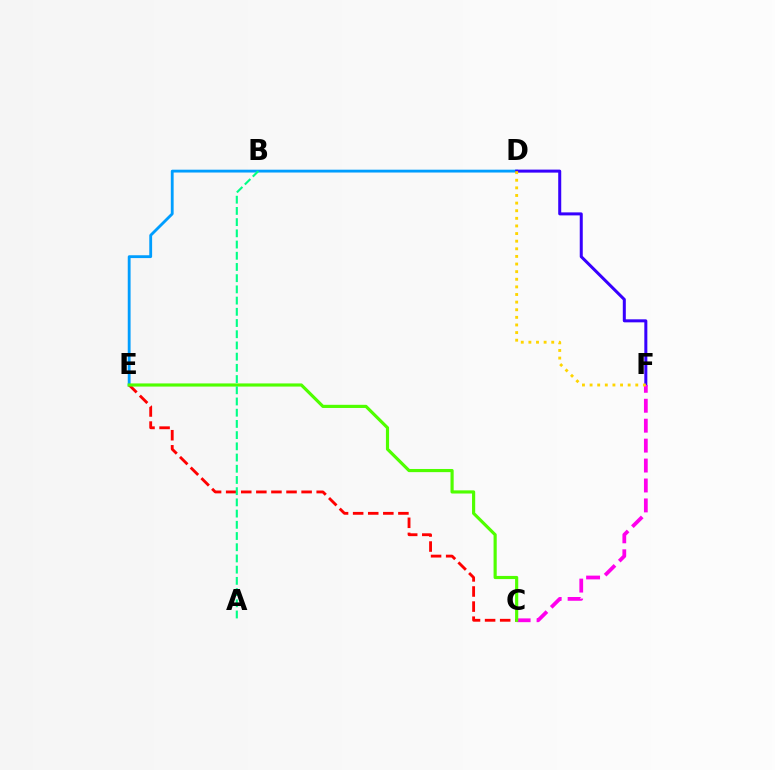{('D', 'E'): [{'color': '#009eff', 'line_style': 'solid', 'thickness': 2.04}], ('D', 'F'): [{'color': '#3700ff', 'line_style': 'solid', 'thickness': 2.17}, {'color': '#ffd500', 'line_style': 'dotted', 'thickness': 2.07}], ('C', 'E'): [{'color': '#ff0000', 'line_style': 'dashed', 'thickness': 2.05}, {'color': '#4fff00', 'line_style': 'solid', 'thickness': 2.27}], ('C', 'F'): [{'color': '#ff00ed', 'line_style': 'dashed', 'thickness': 2.71}], ('A', 'B'): [{'color': '#00ff86', 'line_style': 'dashed', 'thickness': 1.52}]}